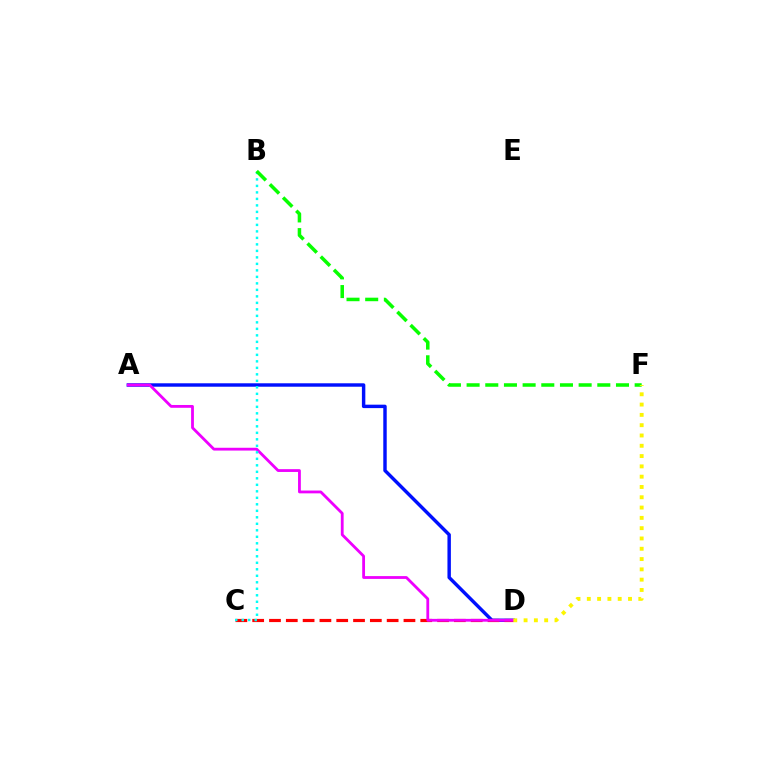{('A', 'D'): [{'color': '#0010ff', 'line_style': 'solid', 'thickness': 2.47}, {'color': '#ee00ff', 'line_style': 'solid', 'thickness': 2.02}], ('C', 'D'): [{'color': '#ff0000', 'line_style': 'dashed', 'thickness': 2.28}], ('B', 'C'): [{'color': '#00fff6', 'line_style': 'dotted', 'thickness': 1.77}], ('B', 'F'): [{'color': '#08ff00', 'line_style': 'dashed', 'thickness': 2.54}], ('D', 'F'): [{'color': '#fcf500', 'line_style': 'dotted', 'thickness': 2.8}]}